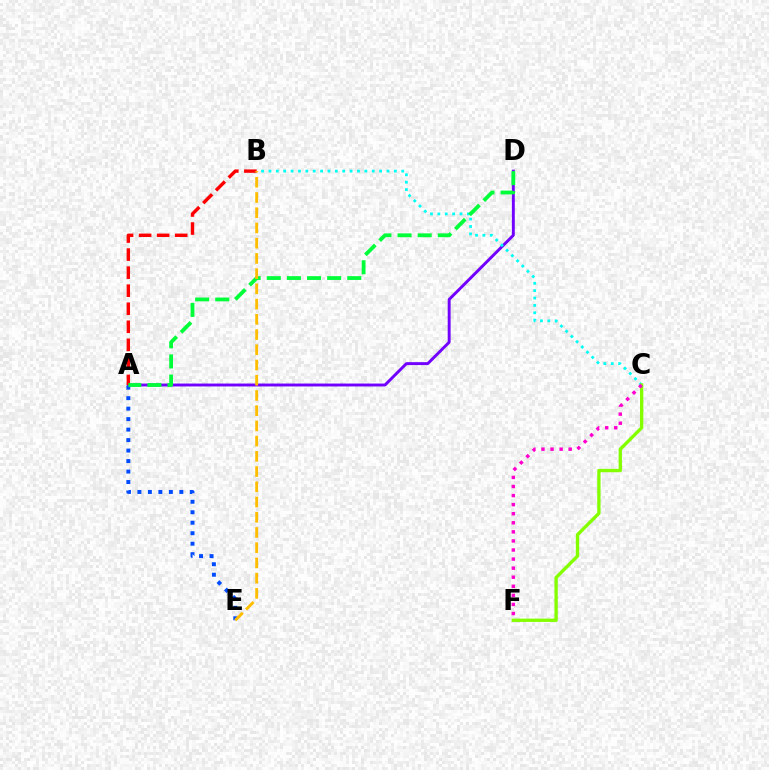{('A', 'D'): [{'color': '#7200ff', 'line_style': 'solid', 'thickness': 2.1}, {'color': '#00ff39', 'line_style': 'dashed', 'thickness': 2.73}], ('B', 'C'): [{'color': '#00fff6', 'line_style': 'dotted', 'thickness': 2.0}], ('A', 'E'): [{'color': '#004bff', 'line_style': 'dotted', 'thickness': 2.85}], ('A', 'B'): [{'color': '#ff0000', 'line_style': 'dashed', 'thickness': 2.45}], ('B', 'E'): [{'color': '#ffbd00', 'line_style': 'dashed', 'thickness': 2.07}], ('C', 'F'): [{'color': '#84ff00', 'line_style': 'solid', 'thickness': 2.4}, {'color': '#ff00cf', 'line_style': 'dotted', 'thickness': 2.47}]}